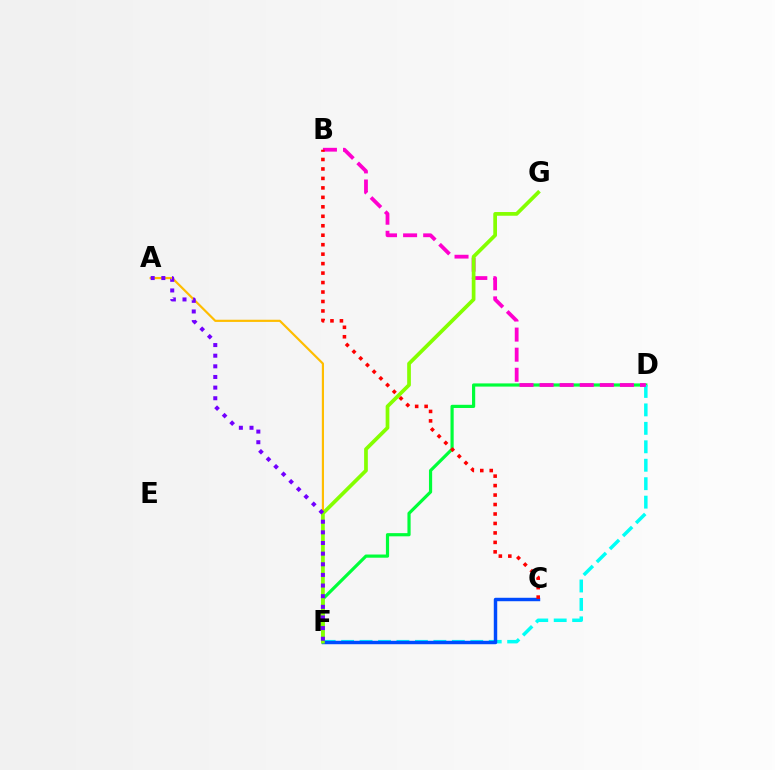{('D', 'F'): [{'color': '#00ff39', 'line_style': 'solid', 'thickness': 2.29}, {'color': '#00fff6', 'line_style': 'dashed', 'thickness': 2.51}], ('A', 'F'): [{'color': '#ffbd00', 'line_style': 'solid', 'thickness': 1.57}, {'color': '#7200ff', 'line_style': 'dotted', 'thickness': 2.89}], ('C', 'F'): [{'color': '#004bff', 'line_style': 'solid', 'thickness': 2.48}], ('B', 'D'): [{'color': '#ff00cf', 'line_style': 'dashed', 'thickness': 2.73}], ('F', 'G'): [{'color': '#84ff00', 'line_style': 'solid', 'thickness': 2.67}], ('B', 'C'): [{'color': '#ff0000', 'line_style': 'dotted', 'thickness': 2.57}]}